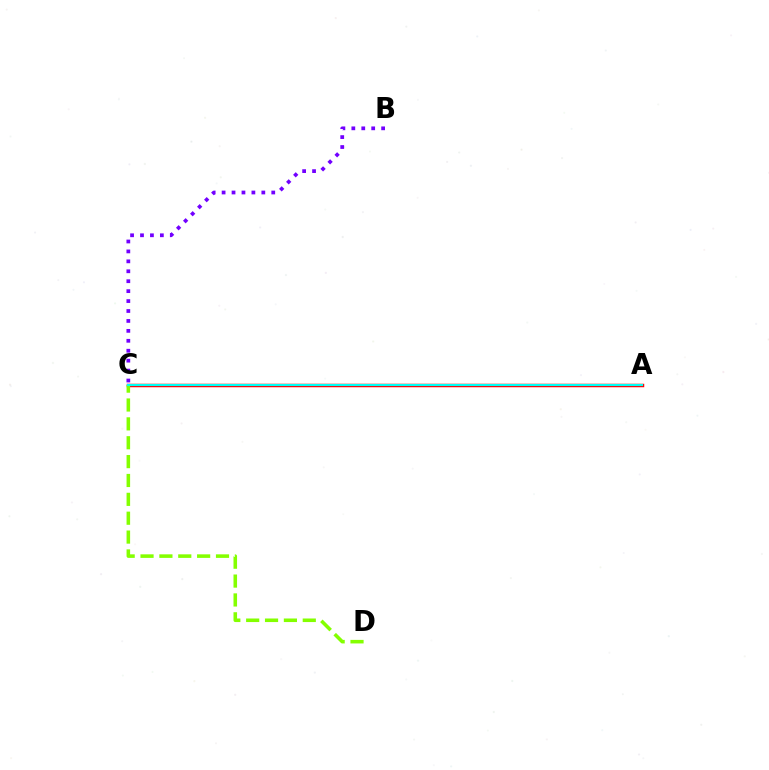{('A', 'C'): [{'color': '#ff0000', 'line_style': 'solid', 'thickness': 2.51}, {'color': '#00fff6', 'line_style': 'solid', 'thickness': 1.54}], ('C', 'D'): [{'color': '#84ff00', 'line_style': 'dashed', 'thickness': 2.56}], ('B', 'C'): [{'color': '#7200ff', 'line_style': 'dotted', 'thickness': 2.7}]}